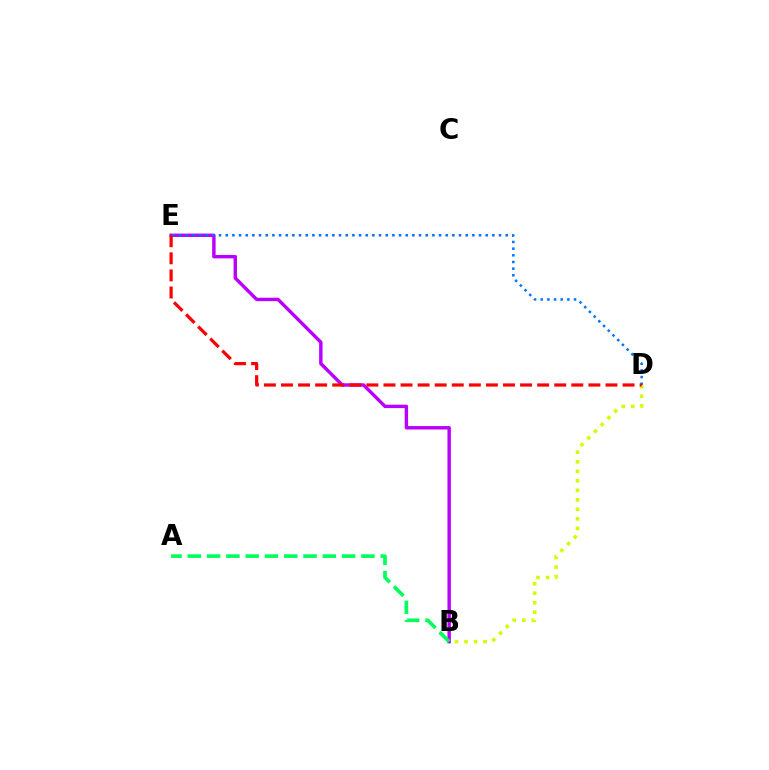{('B', 'D'): [{'color': '#d1ff00', 'line_style': 'dotted', 'thickness': 2.58}], ('B', 'E'): [{'color': '#b900ff', 'line_style': 'solid', 'thickness': 2.46}], ('D', 'E'): [{'color': '#0074ff', 'line_style': 'dotted', 'thickness': 1.81}, {'color': '#ff0000', 'line_style': 'dashed', 'thickness': 2.32}], ('A', 'B'): [{'color': '#00ff5c', 'line_style': 'dashed', 'thickness': 2.62}]}